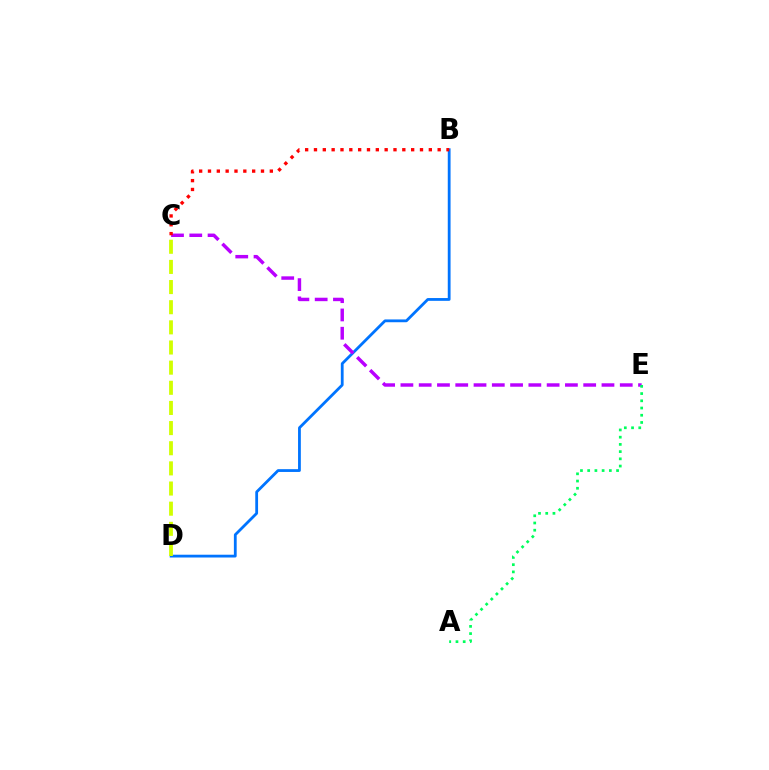{('B', 'D'): [{'color': '#0074ff', 'line_style': 'solid', 'thickness': 2.01}], ('C', 'E'): [{'color': '#b900ff', 'line_style': 'dashed', 'thickness': 2.48}], ('B', 'C'): [{'color': '#ff0000', 'line_style': 'dotted', 'thickness': 2.4}], ('A', 'E'): [{'color': '#00ff5c', 'line_style': 'dotted', 'thickness': 1.96}], ('C', 'D'): [{'color': '#d1ff00', 'line_style': 'dashed', 'thickness': 2.74}]}